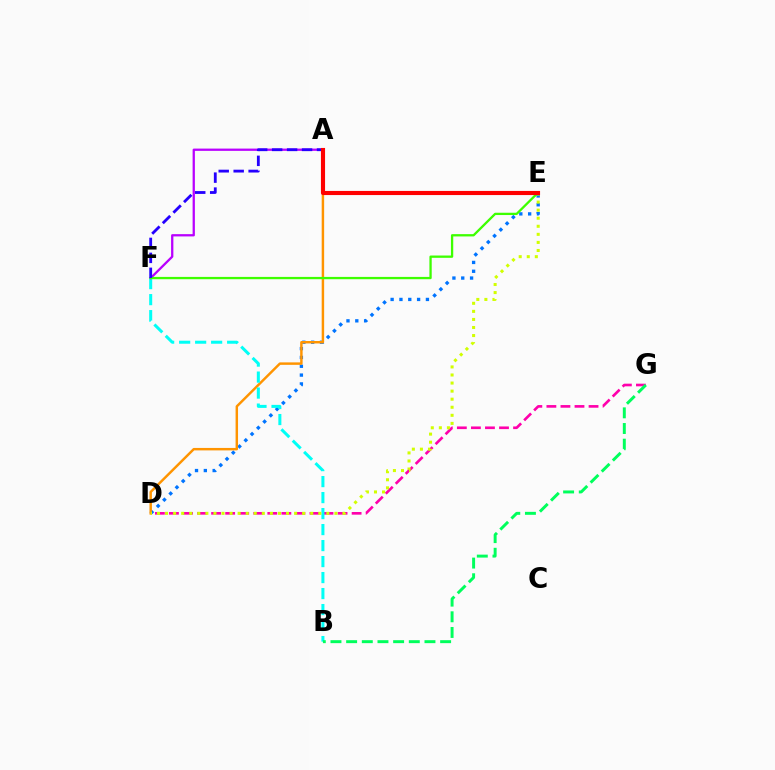{('D', 'E'): [{'color': '#0074ff', 'line_style': 'dotted', 'thickness': 2.4}, {'color': '#d1ff00', 'line_style': 'dotted', 'thickness': 2.19}], ('D', 'G'): [{'color': '#ff00ac', 'line_style': 'dashed', 'thickness': 1.91}], ('A', 'D'): [{'color': '#ff9400', 'line_style': 'solid', 'thickness': 1.77}], ('B', 'F'): [{'color': '#00fff6', 'line_style': 'dashed', 'thickness': 2.17}], ('A', 'F'): [{'color': '#b900ff', 'line_style': 'solid', 'thickness': 1.64}, {'color': '#2500ff', 'line_style': 'dashed', 'thickness': 2.03}], ('E', 'F'): [{'color': '#3dff00', 'line_style': 'solid', 'thickness': 1.66}], ('B', 'G'): [{'color': '#00ff5c', 'line_style': 'dashed', 'thickness': 2.13}], ('A', 'E'): [{'color': '#ff0000', 'line_style': 'solid', 'thickness': 2.96}]}